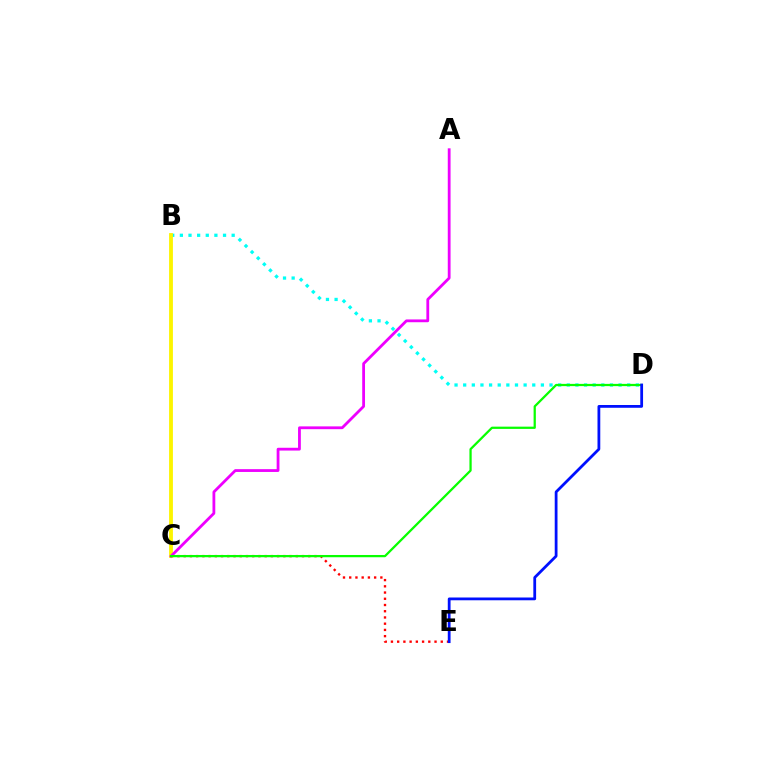{('B', 'D'): [{'color': '#00fff6', 'line_style': 'dotted', 'thickness': 2.35}], ('C', 'E'): [{'color': '#ff0000', 'line_style': 'dotted', 'thickness': 1.69}], ('B', 'C'): [{'color': '#fcf500', 'line_style': 'solid', 'thickness': 2.76}], ('A', 'C'): [{'color': '#ee00ff', 'line_style': 'solid', 'thickness': 2.01}], ('C', 'D'): [{'color': '#08ff00', 'line_style': 'solid', 'thickness': 1.62}], ('D', 'E'): [{'color': '#0010ff', 'line_style': 'solid', 'thickness': 2.0}]}